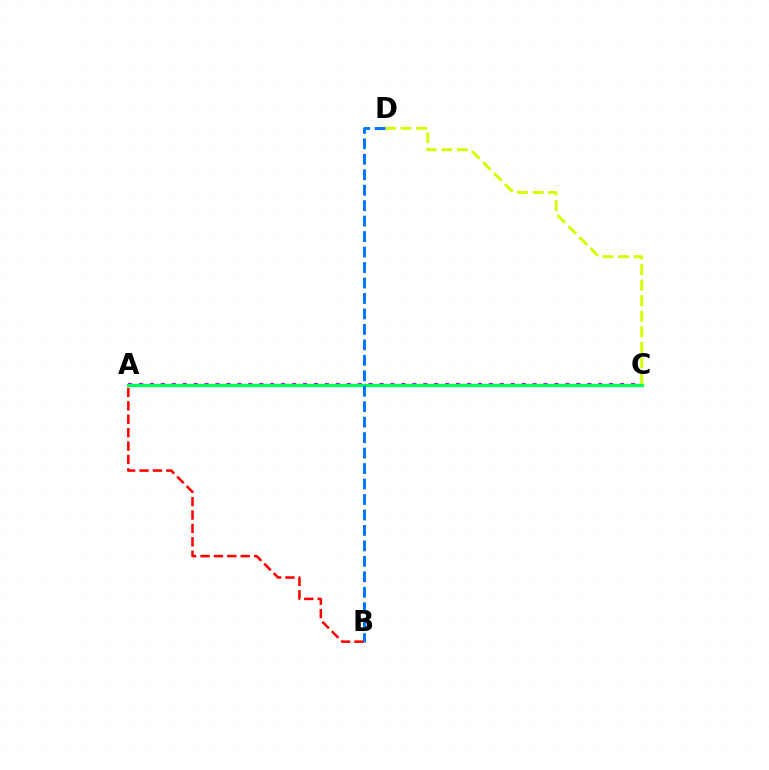{('A', 'C'): [{'color': '#b900ff', 'line_style': 'dotted', 'thickness': 2.97}, {'color': '#00ff5c', 'line_style': 'solid', 'thickness': 2.36}], ('C', 'D'): [{'color': '#d1ff00', 'line_style': 'dashed', 'thickness': 2.11}], ('B', 'D'): [{'color': '#0074ff', 'line_style': 'dashed', 'thickness': 2.1}], ('A', 'B'): [{'color': '#ff0000', 'line_style': 'dashed', 'thickness': 1.82}]}